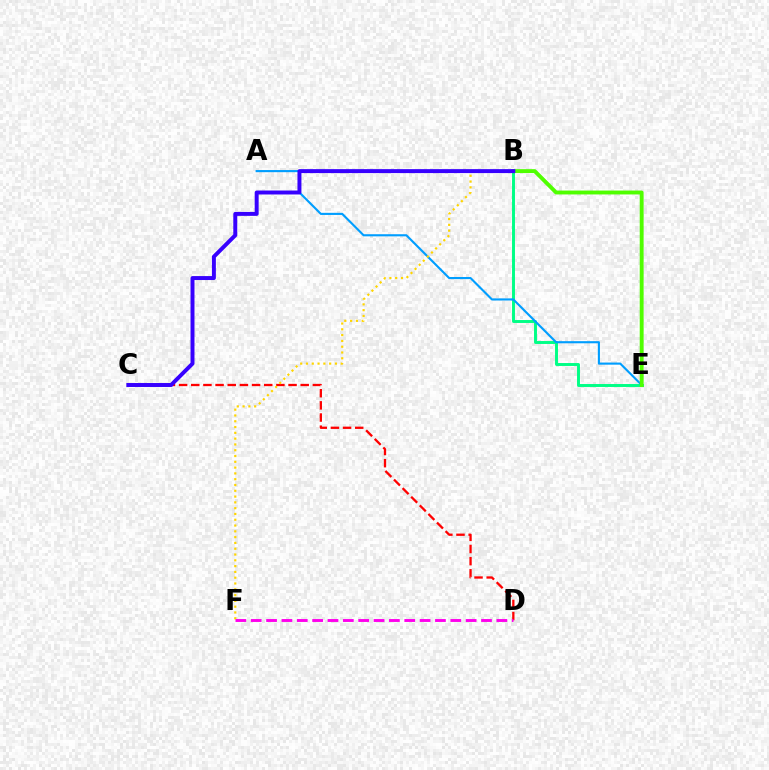{('C', 'D'): [{'color': '#ff0000', 'line_style': 'dashed', 'thickness': 1.65}], ('B', 'E'): [{'color': '#00ff86', 'line_style': 'solid', 'thickness': 2.12}, {'color': '#4fff00', 'line_style': 'solid', 'thickness': 2.8}], ('A', 'E'): [{'color': '#009eff', 'line_style': 'solid', 'thickness': 1.53}], ('B', 'F'): [{'color': '#ffd500', 'line_style': 'dotted', 'thickness': 1.57}], ('D', 'F'): [{'color': '#ff00ed', 'line_style': 'dashed', 'thickness': 2.09}], ('B', 'C'): [{'color': '#3700ff', 'line_style': 'solid', 'thickness': 2.85}]}